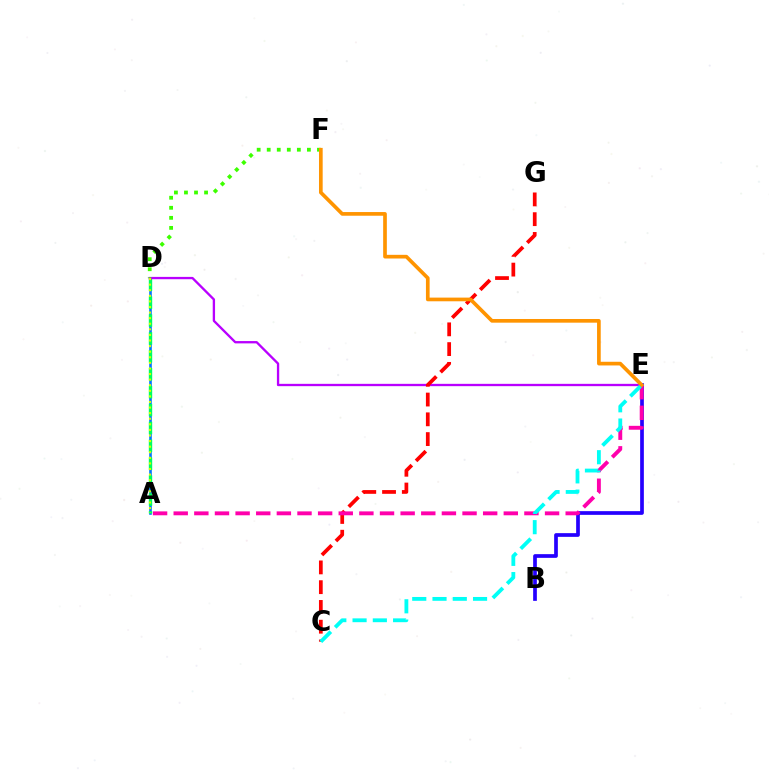{('B', 'E'): [{'color': '#2500ff', 'line_style': 'solid', 'thickness': 2.67}], ('A', 'D'): [{'color': '#0074ff', 'line_style': 'solid', 'thickness': 1.88}, {'color': '#00ff5c', 'line_style': 'dashed', 'thickness': 2.43}, {'color': '#d1ff00', 'line_style': 'dotted', 'thickness': 1.52}], ('D', 'E'): [{'color': '#b900ff', 'line_style': 'solid', 'thickness': 1.67}], ('D', 'F'): [{'color': '#3dff00', 'line_style': 'dotted', 'thickness': 2.73}], ('C', 'G'): [{'color': '#ff0000', 'line_style': 'dashed', 'thickness': 2.69}], ('A', 'E'): [{'color': '#ff00ac', 'line_style': 'dashed', 'thickness': 2.8}], ('E', 'F'): [{'color': '#ff9400', 'line_style': 'solid', 'thickness': 2.65}], ('C', 'E'): [{'color': '#00fff6', 'line_style': 'dashed', 'thickness': 2.75}]}